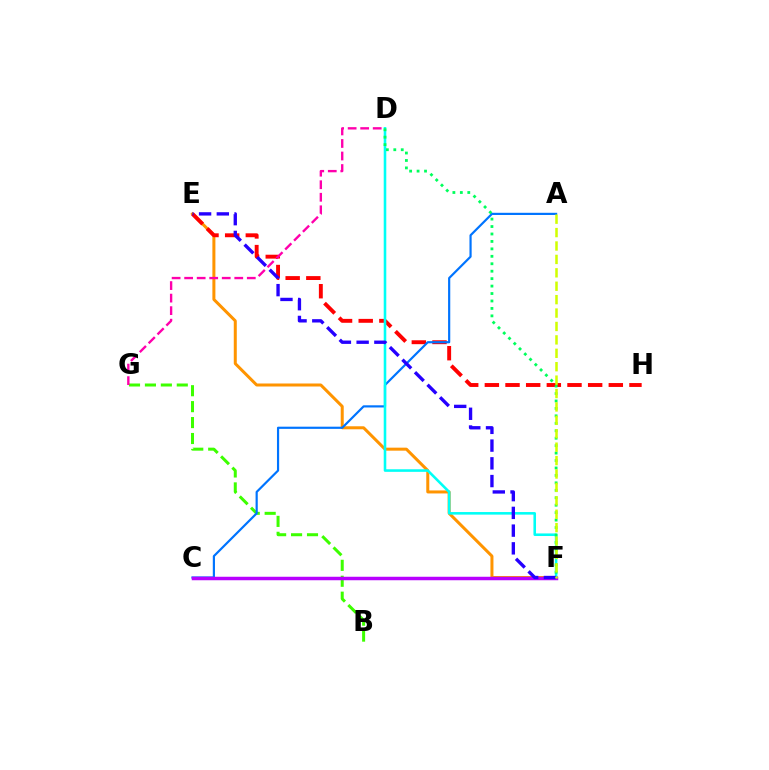{('E', 'F'): [{'color': '#ff9400', 'line_style': 'solid', 'thickness': 2.17}, {'color': '#2500ff', 'line_style': 'dashed', 'thickness': 2.41}], ('B', 'G'): [{'color': '#3dff00', 'line_style': 'dashed', 'thickness': 2.16}], ('E', 'H'): [{'color': '#ff0000', 'line_style': 'dashed', 'thickness': 2.81}], ('A', 'C'): [{'color': '#0074ff', 'line_style': 'solid', 'thickness': 1.57}], ('D', 'F'): [{'color': '#00fff6', 'line_style': 'solid', 'thickness': 1.86}, {'color': '#00ff5c', 'line_style': 'dotted', 'thickness': 2.02}], ('D', 'G'): [{'color': '#ff00ac', 'line_style': 'dashed', 'thickness': 1.7}], ('C', 'F'): [{'color': '#b900ff', 'line_style': 'solid', 'thickness': 2.51}], ('A', 'F'): [{'color': '#d1ff00', 'line_style': 'dashed', 'thickness': 1.82}]}